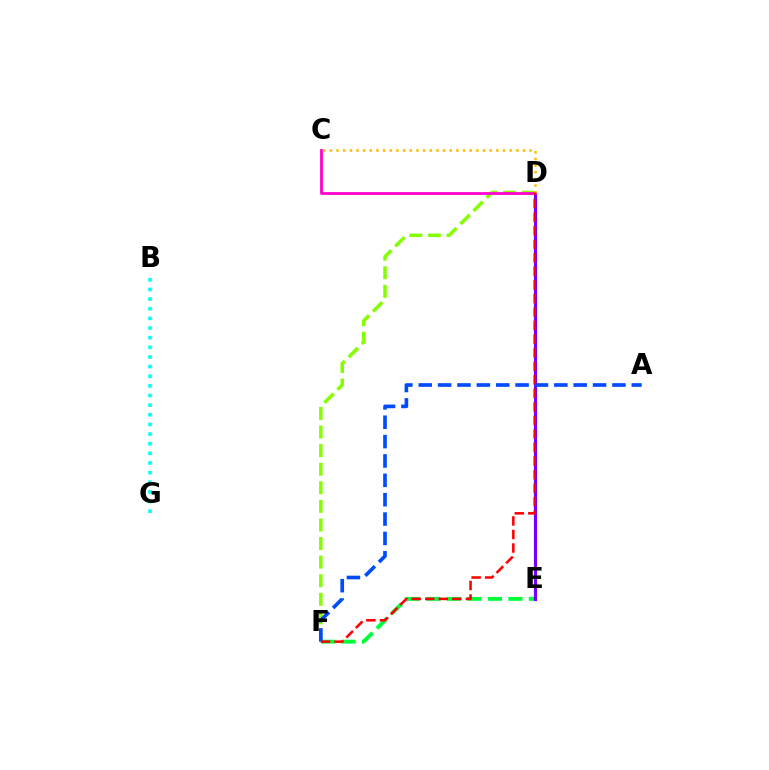{('E', 'F'): [{'color': '#00ff39', 'line_style': 'dashed', 'thickness': 2.79}], ('D', 'F'): [{'color': '#84ff00', 'line_style': 'dashed', 'thickness': 2.53}, {'color': '#ff0000', 'line_style': 'dashed', 'thickness': 1.84}], ('D', 'E'): [{'color': '#7200ff', 'line_style': 'solid', 'thickness': 2.27}], ('A', 'F'): [{'color': '#004bff', 'line_style': 'dashed', 'thickness': 2.63}], ('B', 'G'): [{'color': '#00fff6', 'line_style': 'dotted', 'thickness': 2.62}], ('C', 'D'): [{'color': '#ff00cf', 'line_style': 'solid', 'thickness': 1.99}, {'color': '#ffbd00', 'line_style': 'dotted', 'thickness': 1.81}]}